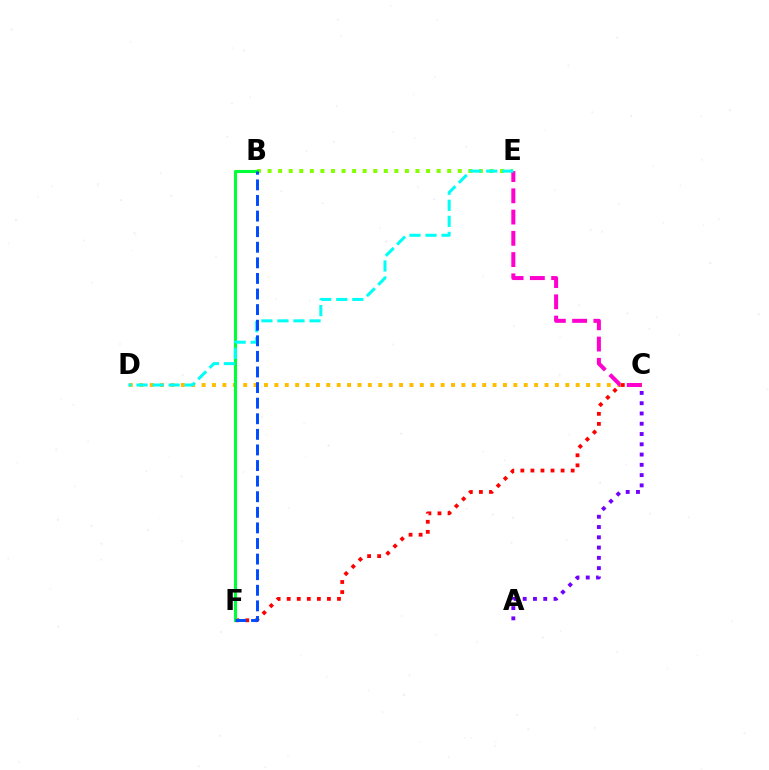{('B', 'E'): [{'color': '#84ff00', 'line_style': 'dotted', 'thickness': 2.87}], ('C', 'D'): [{'color': '#ffbd00', 'line_style': 'dotted', 'thickness': 2.82}], ('C', 'F'): [{'color': '#ff0000', 'line_style': 'dotted', 'thickness': 2.73}], ('A', 'C'): [{'color': '#7200ff', 'line_style': 'dotted', 'thickness': 2.79}], ('C', 'E'): [{'color': '#ff00cf', 'line_style': 'dashed', 'thickness': 2.89}], ('B', 'F'): [{'color': '#00ff39', 'line_style': 'solid', 'thickness': 2.24}, {'color': '#004bff', 'line_style': 'dashed', 'thickness': 2.12}], ('D', 'E'): [{'color': '#00fff6', 'line_style': 'dashed', 'thickness': 2.18}]}